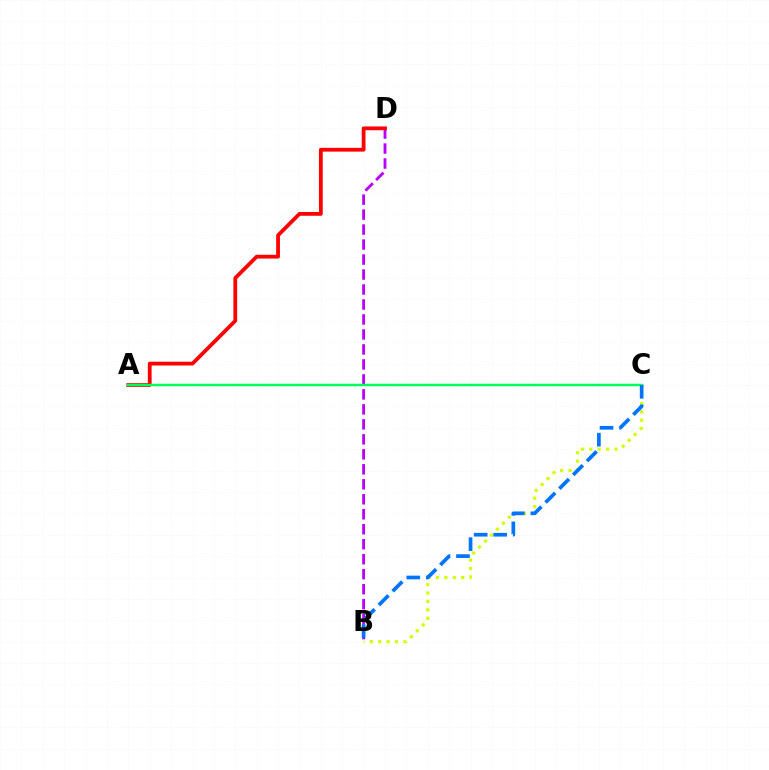{('B', 'D'): [{'color': '#b900ff', 'line_style': 'dashed', 'thickness': 2.04}], ('B', 'C'): [{'color': '#d1ff00', 'line_style': 'dotted', 'thickness': 2.29}, {'color': '#0074ff', 'line_style': 'dashed', 'thickness': 2.65}], ('A', 'D'): [{'color': '#ff0000', 'line_style': 'solid', 'thickness': 2.72}], ('A', 'C'): [{'color': '#00ff5c', 'line_style': 'solid', 'thickness': 1.78}]}